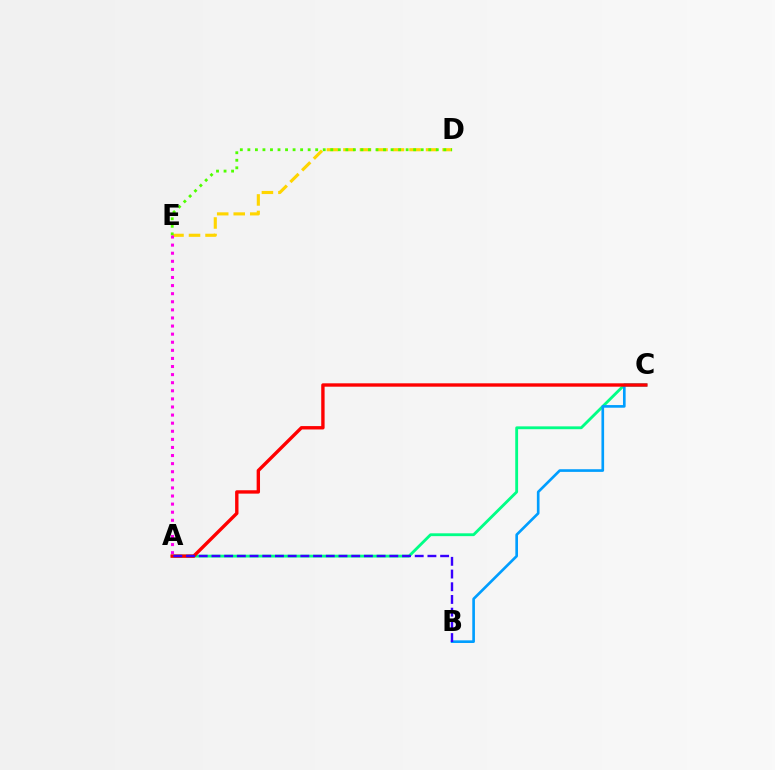{('A', 'C'): [{'color': '#00ff86', 'line_style': 'solid', 'thickness': 2.04}, {'color': '#ff0000', 'line_style': 'solid', 'thickness': 2.43}], ('D', 'E'): [{'color': '#ffd500', 'line_style': 'dashed', 'thickness': 2.25}, {'color': '#4fff00', 'line_style': 'dotted', 'thickness': 2.05}], ('B', 'C'): [{'color': '#009eff', 'line_style': 'solid', 'thickness': 1.91}], ('A', 'E'): [{'color': '#ff00ed', 'line_style': 'dotted', 'thickness': 2.2}], ('A', 'B'): [{'color': '#3700ff', 'line_style': 'dashed', 'thickness': 1.73}]}